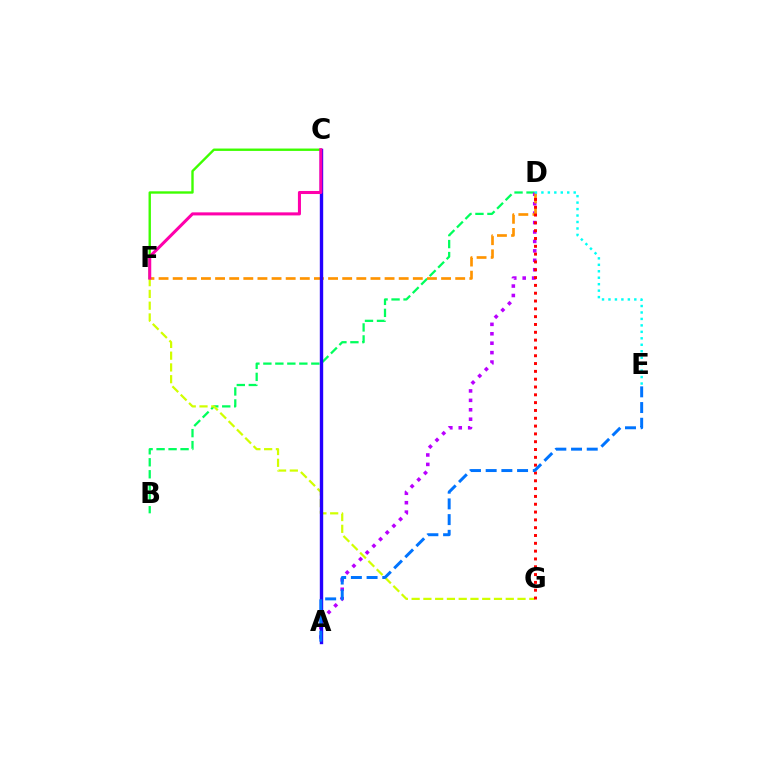{('B', 'D'): [{'color': '#00ff5c', 'line_style': 'dashed', 'thickness': 1.63}], ('F', 'G'): [{'color': '#d1ff00', 'line_style': 'dashed', 'thickness': 1.6}], ('A', 'D'): [{'color': '#b900ff', 'line_style': 'dotted', 'thickness': 2.56}], ('D', 'F'): [{'color': '#ff9400', 'line_style': 'dashed', 'thickness': 1.92}], ('C', 'F'): [{'color': '#3dff00', 'line_style': 'solid', 'thickness': 1.72}, {'color': '#ff00ac', 'line_style': 'solid', 'thickness': 2.2}], ('D', 'G'): [{'color': '#ff0000', 'line_style': 'dotted', 'thickness': 2.12}], ('A', 'C'): [{'color': '#2500ff', 'line_style': 'solid', 'thickness': 2.44}], ('A', 'E'): [{'color': '#0074ff', 'line_style': 'dashed', 'thickness': 2.13}], ('D', 'E'): [{'color': '#00fff6', 'line_style': 'dotted', 'thickness': 1.76}]}